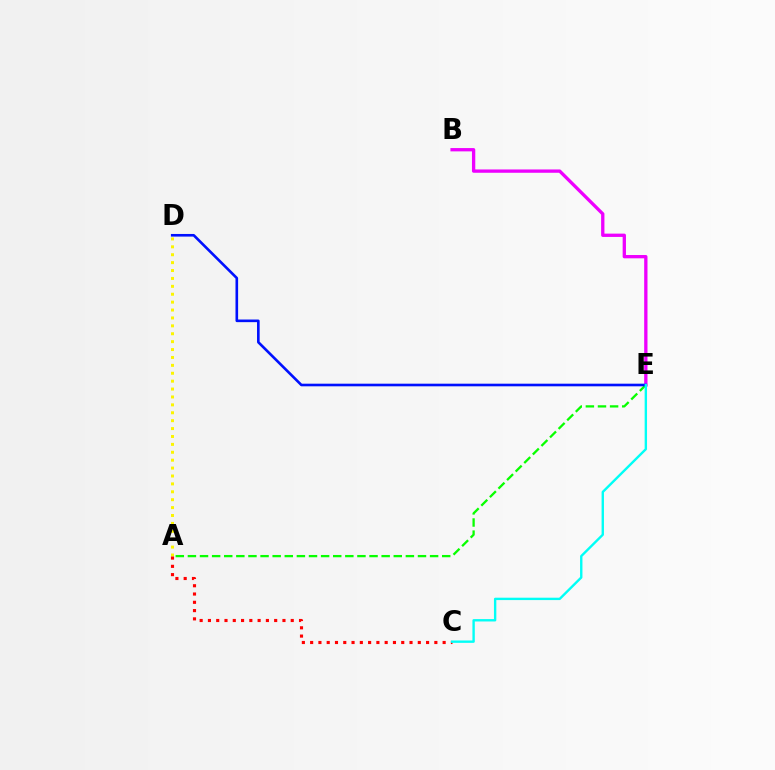{('B', 'E'): [{'color': '#ee00ff', 'line_style': 'solid', 'thickness': 2.38}], ('A', 'E'): [{'color': '#08ff00', 'line_style': 'dashed', 'thickness': 1.65}], ('D', 'E'): [{'color': '#0010ff', 'line_style': 'solid', 'thickness': 1.89}], ('A', 'D'): [{'color': '#fcf500', 'line_style': 'dotted', 'thickness': 2.15}], ('A', 'C'): [{'color': '#ff0000', 'line_style': 'dotted', 'thickness': 2.25}], ('C', 'E'): [{'color': '#00fff6', 'line_style': 'solid', 'thickness': 1.71}]}